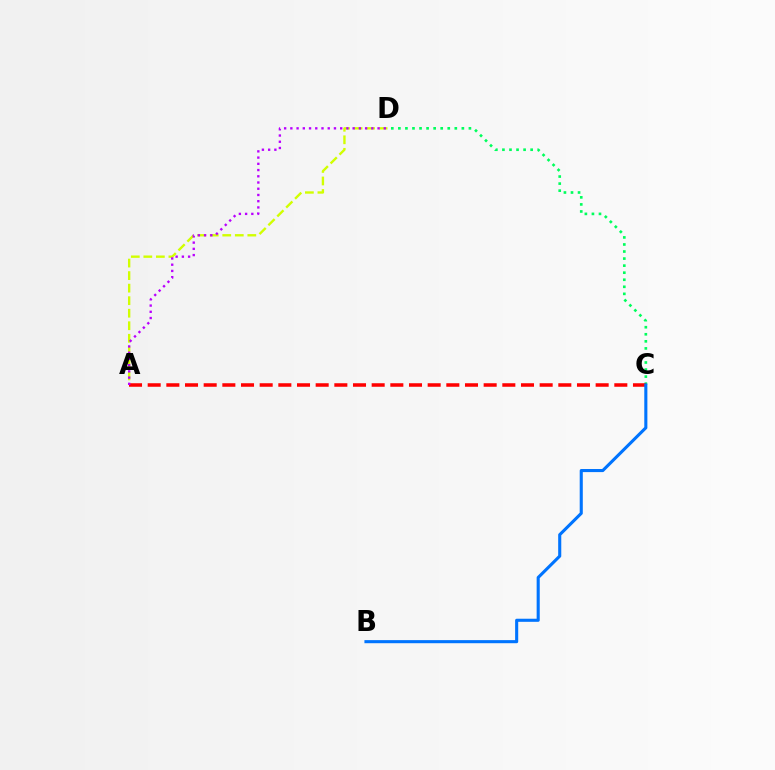{('C', 'D'): [{'color': '#00ff5c', 'line_style': 'dotted', 'thickness': 1.92}], ('A', 'D'): [{'color': '#d1ff00', 'line_style': 'dashed', 'thickness': 1.7}, {'color': '#b900ff', 'line_style': 'dotted', 'thickness': 1.69}], ('A', 'C'): [{'color': '#ff0000', 'line_style': 'dashed', 'thickness': 2.54}], ('B', 'C'): [{'color': '#0074ff', 'line_style': 'solid', 'thickness': 2.22}]}